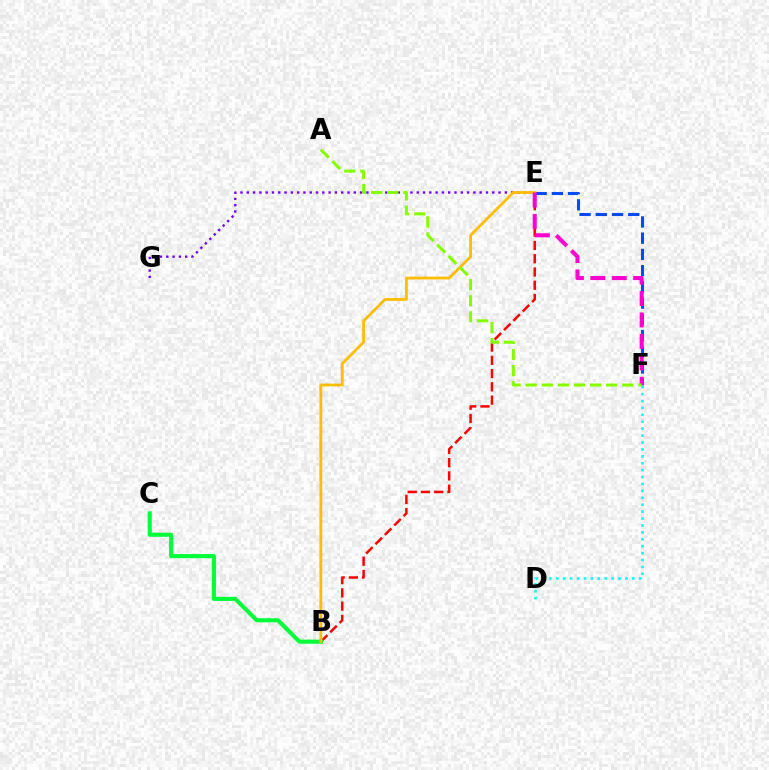{('E', 'G'): [{'color': '#7200ff', 'line_style': 'dotted', 'thickness': 1.71}], ('E', 'F'): [{'color': '#004bff', 'line_style': 'dashed', 'thickness': 2.2}, {'color': '#ff00cf', 'line_style': 'dashed', 'thickness': 2.91}], ('B', 'E'): [{'color': '#ff0000', 'line_style': 'dashed', 'thickness': 1.8}, {'color': '#ffbd00', 'line_style': 'solid', 'thickness': 2.02}], ('D', 'F'): [{'color': '#00fff6', 'line_style': 'dotted', 'thickness': 1.88}], ('B', 'C'): [{'color': '#00ff39', 'line_style': 'solid', 'thickness': 2.96}], ('A', 'F'): [{'color': '#84ff00', 'line_style': 'dashed', 'thickness': 2.19}]}